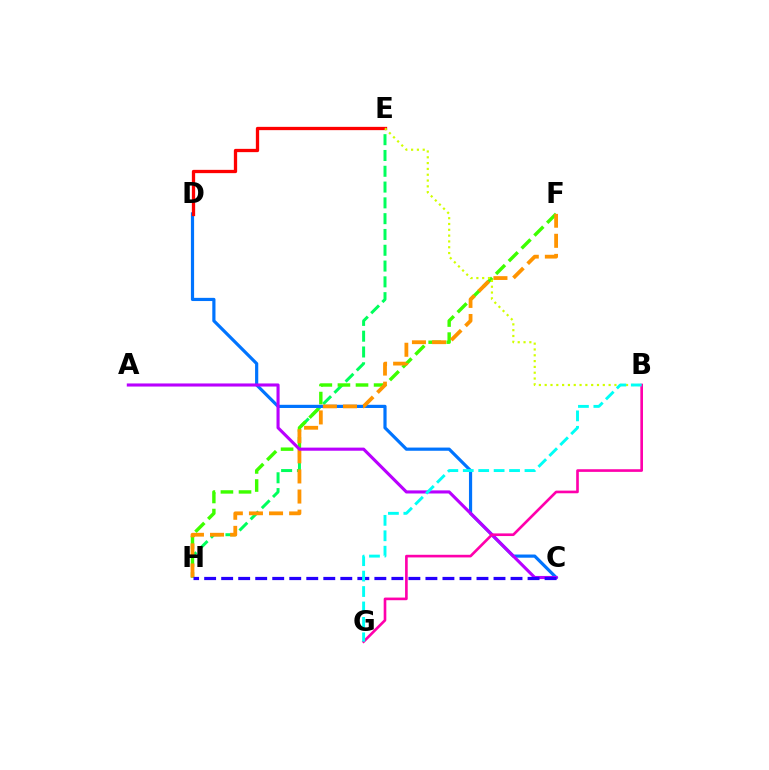{('E', 'H'): [{'color': '#00ff5c', 'line_style': 'dashed', 'thickness': 2.15}], ('F', 'H'): [{'color': '#3dff00', 'line_style': 'dashed', 'thickness': 2.46}, {'color': '#ff9400', 'line_style': 'dashed', 'thickness': 2.73}], ('C', 'D'): [{'color': '#0074ff', 'line_style': 'solid', 'thickness': 2.29}], ('A', 'C'): [{'color': '#b900ff', 'line_style': 'solid', 'thickness': 2.23}], ('D', 'E'): [{'color': '#ff0000', 'line_style': 'solid', 'thickness': 2.37}], ('C', 'H'): [{'color': '#2500ff', 'line_style': 'dashed', 'thickness': 2.31}], ('B', 'E'): [{'color': '#d1ff00', 'line_style': 'dotted', 'thickness': 1.58}], ('B', 'G'): [{'color': '#ff00ac', 'line_style': 'solid', 'thickness': 1.91}, {'color': '#00fff6', 'line_style': 'dashed', 'thickness': 2.1}]}